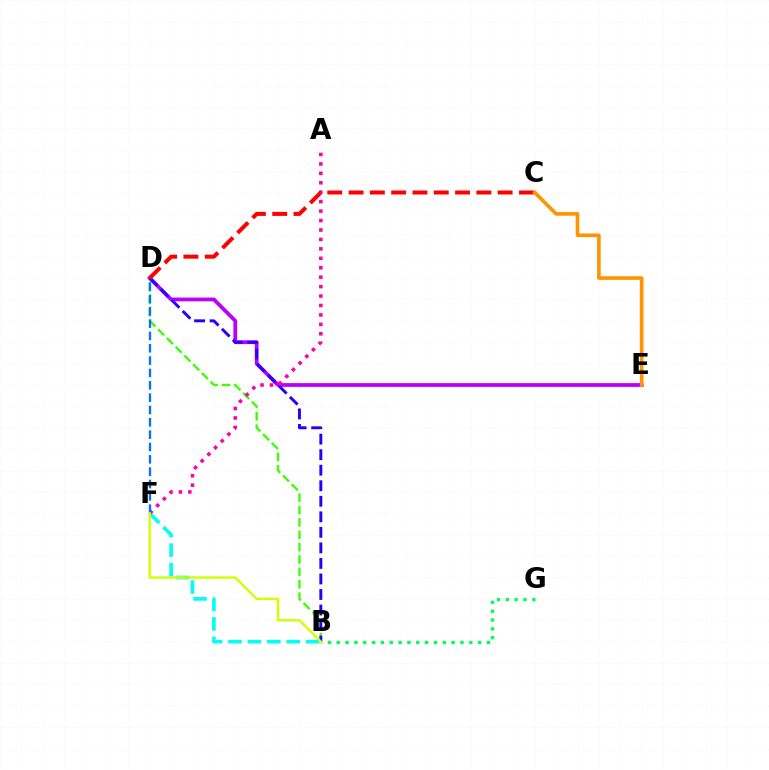{('B', 'D'): [{'color': '#3dff00', 'line_style': 'dashed', 'thickness': 1.68}, {'color': '#2500ff', 'line_style': 'dashed', 'thickness': 2.11}], ('B', 'F'): [{'color': '#00fff6', 'line_style': 'dashed', 'thickness': 2.64}, {'color': '#d1ff00', 'line_style': 'solid', 'thickness': 1.72}], ('D', 'E'): [{'color': '#b900ff', 'line_style': 'solid', 'thickness': 2.72}], ('A', 'F'): [{'color': '#ff00ac', 'line_style': 'dotted', 'thickness': 2.56}], ('C', 'D'): [{'color': '#ff0000', 'line_style': 'dashed', 'thickness': 2.89}], ('B', 'G'): [{'color': '#00ff5c', 'line_style': 'dotted', 'thickness': 2.4}], ('D', 'F'): [{'color': '#0074ff', 'line_style': 'dashed', 'thickness': 1.68}], ('C', 'E'): [{'color': '#ff9400', 'line_style': 'solid', 'thickness': 2.62}]}